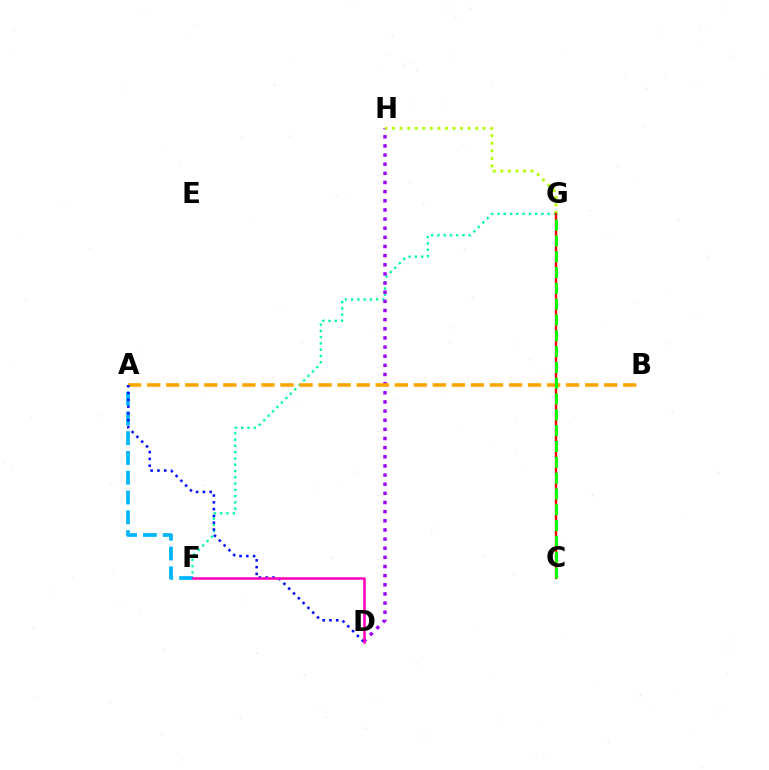{('F', 'G'): [{'color': '#00ff9d', 'line_style': 'dotted', 'thickness': 1.7}], ('D', 'H'): [{'color': '#9b00ff', 'line_style': 'dotted', 'thickness': 2.48}], ('G', 'H'): [{'color': '#b3ff00', 'line_style': 'dotted', 'thickness': 2.05}], ('C', 'G'): [{'color': '#ff0000', 'line_style': 'solid', 'thickness': 1.68}, {'color': '#08ff00', 'line_style': 'dashed', 'thickness': 2.15}], ('A', 'F'): [{'color': '#00b5ff', 'line_style': 'dashed', 'thickness': 2.69}], ('A', 'B'): [{'color': '#ffa500', 'line_style': 'dashed', 'thickness': 2.59}], ('A', 'D'): [{'color': '#0010ff', 'line_style': 'dotted', 'thickness': 1.84}], ('D', 'F'): [{'color': '#ff00bd', 'line_style': 'solid', 'thickness': 1.82}]}